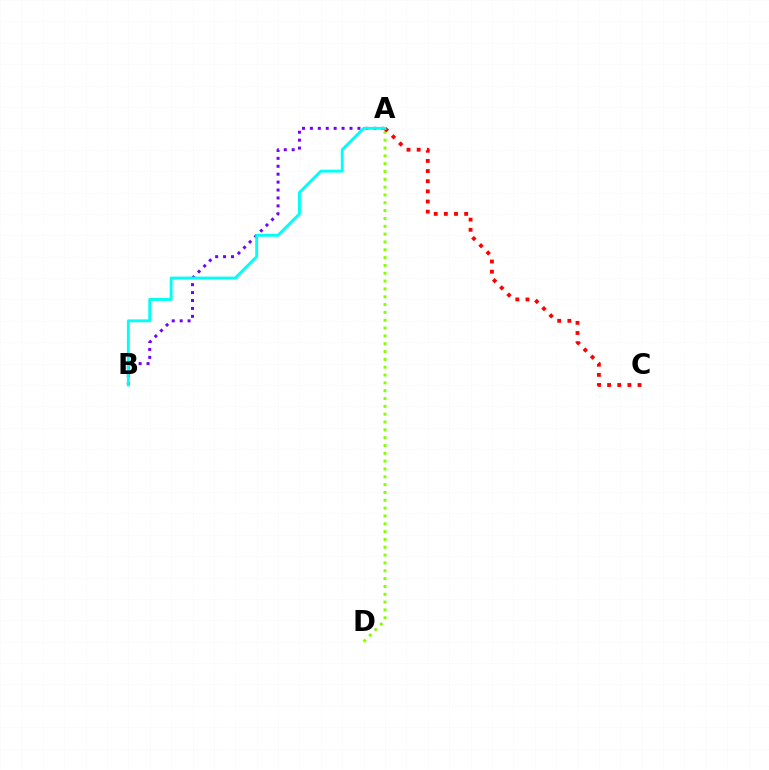{('A', 'D'): [{'color': '#84ff00', 'line_style': 'dotted', 'thickness': 2.13}], ('A', 'B'): [{'color': '#7200ff', 'line_style': 'dotted', 'thickness': 2.15}, {'color': '#00fff6', 'line_style': 'solid', 'thickness': 2.09}], ('A', 'C'): [{'color': '#ff0000', 'line_style': 'dotted', 'thickness': 2.76}]}